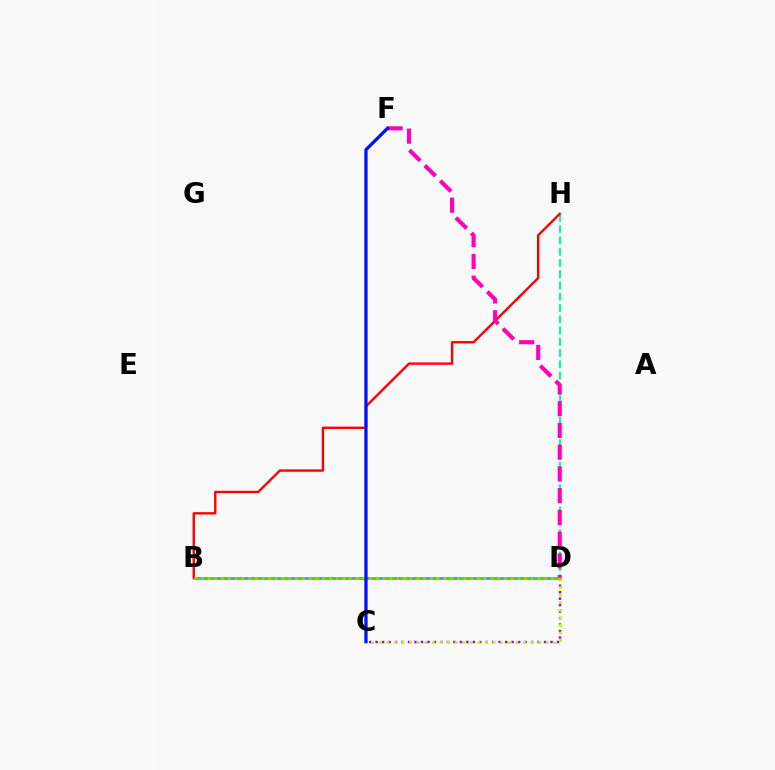{('B', 'D'): [{'color': '#00b5ff', 'line_style': 'solid', 'thickness': 1.98}, {'color': '#08ff00', 'line_style': 'dashed', 'thickness': 2.04}, {'color': '#ffa500', 'line_style': 'dotted', 'thickness': 1.83}], ('D', 'H'): [{'color': '#00ff9d', 'line_style': 'dashed', 'thickness': 1.53}], ('C', 'D'): [{'color': '#9b00ff', 'line_style': 'dotted', 'thickness': 1.76}, {'color': '#b3ff00', 'line_style': 'dotted', 'thickness': 2.06}], ('B', 'H'): [{'color': '#ff0000', 'line_style': 'solid', 'thickness': 1.71}], ('D', 'F'): [{'color': '#ff00bd', 'line_style': 'dashed', 'thickness': 2.95}], ('C', 'F'): [{'color': '#0010ff', 'line_style': 'solid', 'thickness': 2.35}]}